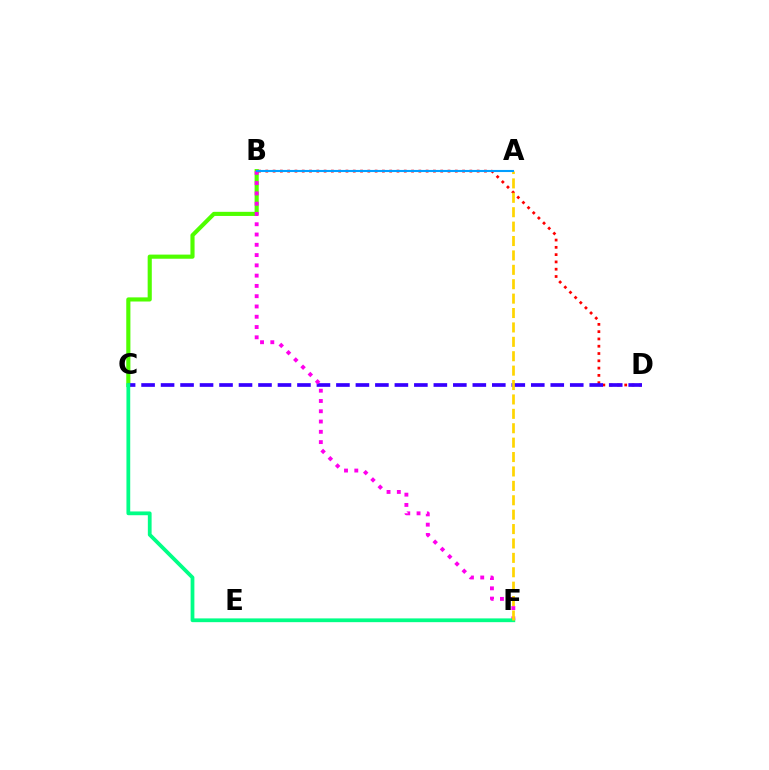{('B', 'C'): [{'color': '#4fff00', 'line_style': 'solid', 'thickness': 2.98}], ('B', 'D'): [{'color': '#ff0000', 'line_style': 'dotted', 'thickness': 1.98}], ('C', 'D'): [{'color': '#3700ff', 'line_style': 'dashed', 'thickness': 2.65}], ('B', 'F'): [{'color': '#ff00ed', 'line_style': 'dotted', 'thickness': 2.79}], ('C', 'F'): [{'color': '#00ff86', 'line_style': 'solid', 'thickness': 2.71}], ('A', 'F'): [{'color': '#ffd500', 'line_style': 'dashed', 'thickness': 1.96}], ('A', 'B'): [{'color': '#009eff', 'line_style': 'solid', 'thickness': 1.51}]}